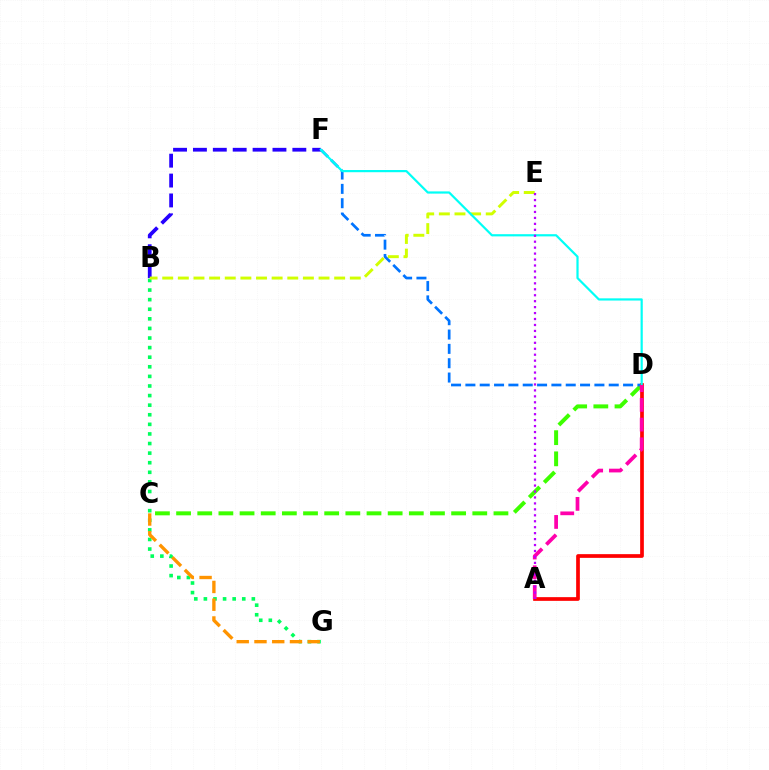{('B', 'G'): [{'color': '#00ff5c', 'line_style': 'dotted', 'thickness': 2.61}], ('C', 'G'): [{'color': '#ff9400', 'line_style': 'dashed', 'thickness': 2.41}], ('C', 'D'): [{'color': '#3dff00', 'line_style': 'dashed', 'thickness': 2.87}], ('B', 'F'): [{'color': '#2500ff', 'line_style': 'dashed', 'thickness': 2.7}], ('D', 'F'): [{'color': '#0074ff', 'line_style': 'dashed', 'thickness': 1.95}, {'color': '#00fff6', 'line_style': 'solid', 'thickness': 1.58}], ('A', 'D'): [{'color': '#ff0000', 'line_style': 'solid', 'thickness': 2.67}, {'color': '#ff00ac', 'line_style': 'dashed', 'thickness': 2.68}], ('B', 'E'): [{'color': '#d1ff00', 'line_style': 'dashed', 'thickness': 2.12}], ('A', 'E'): [{'color': '#b900ff', 'line_style': 'dotted', 'thickness': 1.62}]}